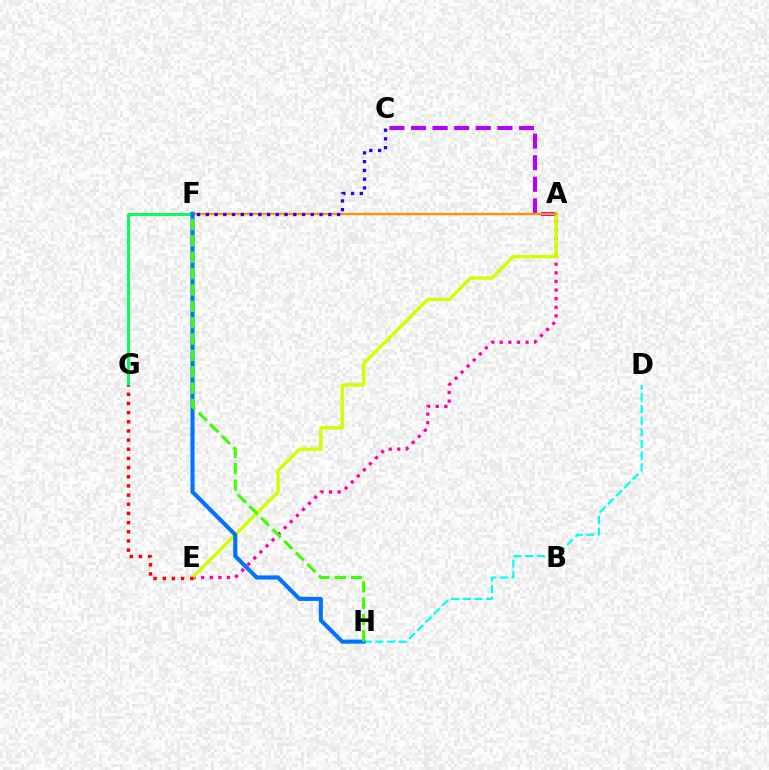{('A', 'C'): [{'color': '#b900ff', 'line_style': 'dashed', 'thickness': 2.93}], ('A', 'E'): [{'color': '#ff00ac', 'line_style': 'dotted', 'thickness': 2.33}, {'color': '#d1ff00', 'line_style': 'solid', 'thickness': 2.44}], ('F', 'G'): [{'color': '#00ff5c', 'line_style': 'solid', 'thickness': 2.1}], ('E', 'G'): [{'color': '#ff0000', 'line_style': 'dotted', 'thickness': 2.49}], ('A', 'F'): [{'color': '#ff9400', 'line_style': 'solid', 'thickness': 1.7}], ('D', 'H'): [{'color': '#00fff6', 'line_style': 'dashed', 'thickness': 1.59}], ('F', 'H'): [{'color': '#0074ff', 'line_style': 'solid', 'thickness': 2.95}, {'color': '#3dff00', 'line_style': 'dashed', 'thickness': 2.22}], ('C', 'F'): [{'color': '#2500ff', 'line_style': 'dotted', 'thickness': 2.38}]}